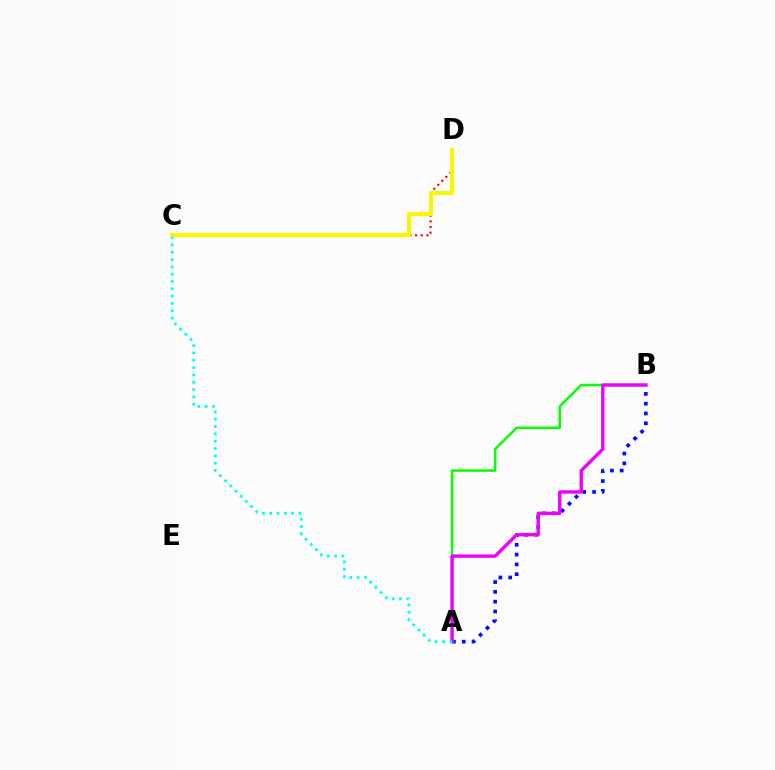{('A', 'B'): [{'color': '#0010ff', 'line_style': 'dotted', 'thickness': 2.66}, {'color': '#08ff00', 'line_style': 'solid', 'thickness': 1.81}, {'color': '#ee00ff', 'line_style': 'solid', 'thickness': 2.41}], ('C', 'D'): [{'color': '#ff0000', 'line_style': 'dotted', 'thickness': 1.54}, {'color': '#fcf500', 'line_style': 'solid', 'thickness': 2.92}], ('A', 'C'): [{'color': '#00fff6', 'line_style': 'dotted', 'thickness': 1.99}]}